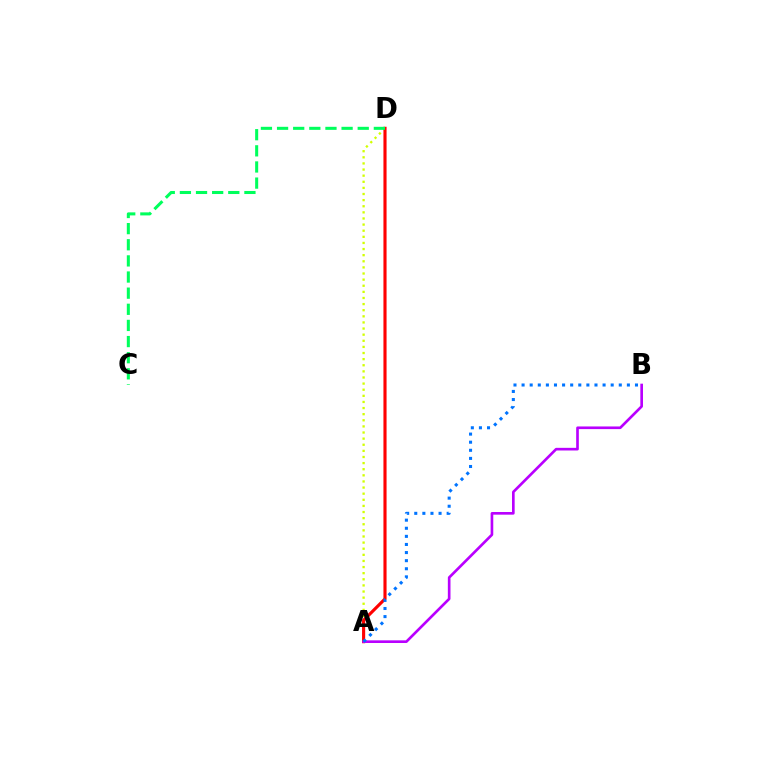{('A', 'D'): [{'color': '#d1ff00', 'line_style': 'dotted', 'thickness': 1.66}, {'color': '#ff0000', 'line_style': 'solid', 'thickness': 2.25}], ('A', 'B'): [{'color': '#b900ff', 'line_style': 'solid', 'thickness': 1.91}, {'color': '#0074ff', 'line_style': 'dotted', 'thickness': 2.2}], ('C', 'D'): [{'color': '#00ff5c', 'line_style': 'dashed', 'thickness': 2.19}]}